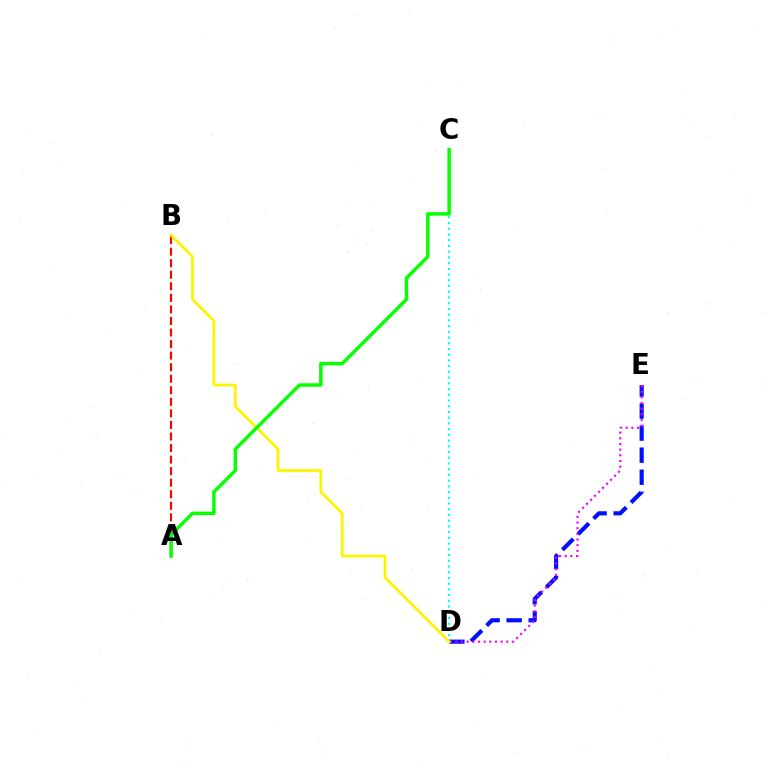{('A', 'B'): [{'color': '#ff0000', 'line_style': 'dashed', 'thickness': 1.57}], ('D', 'E'): [{'color': '#0010ff', 'line_style': 'dashed', 'thickness': 2.99}, {'color': '#ee00ff', 'line_style': 'dotted', 'thickness': 1.54}], ('C', 'D'): [{'color': '#00fff6', 'line_style': 'dotted', 'thickness': 1.56}], ('B', 'D'): [{'color': '#fcf500', 'line_style': 'solid', 'thickness': 1.99}], ('A', 'C'): [{'color': '#08ff00', 'line_style': 'solid', 'thickness': 2.5}]}